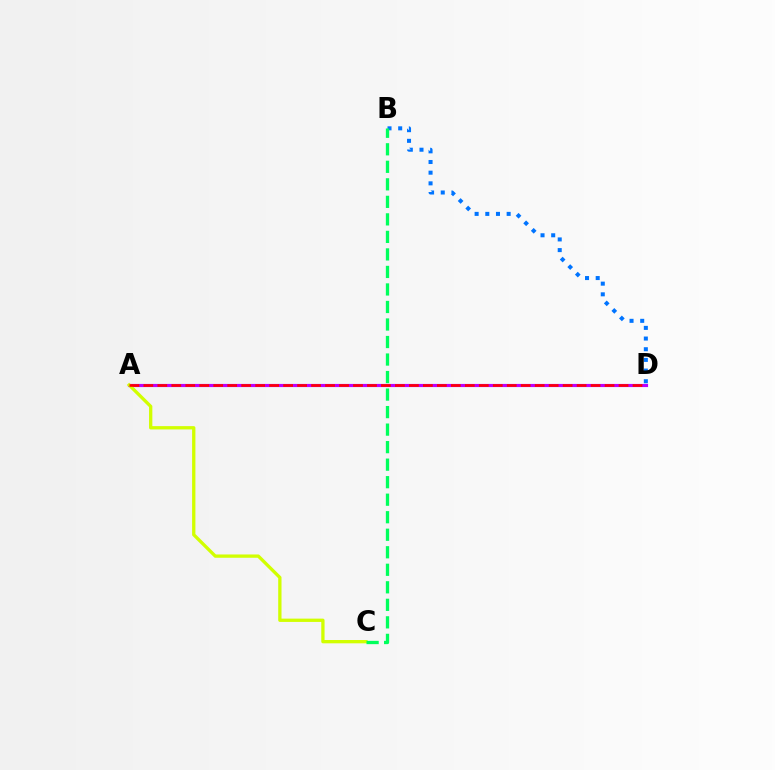{('A', 'D'): [{'color': '#b900ff', 'line_style': 'solid', 'thickness': 2.27}, {'color': '#ff0000', 'line_style': 'dashed', 'thickness': 1.9}], ('A', 'C'): [{'color': '#d1ff00', 'line_style': 'solid', 'thickness': 2.38}], ('B', 'D'): [{'color': '#0074ff', 'line_style': 'dotted', 'thickness': 2.9}], ('B', 'C'): [{'color': '#00ff5c', 'line_style': 'dashed', 'thickness': 2.38}]}